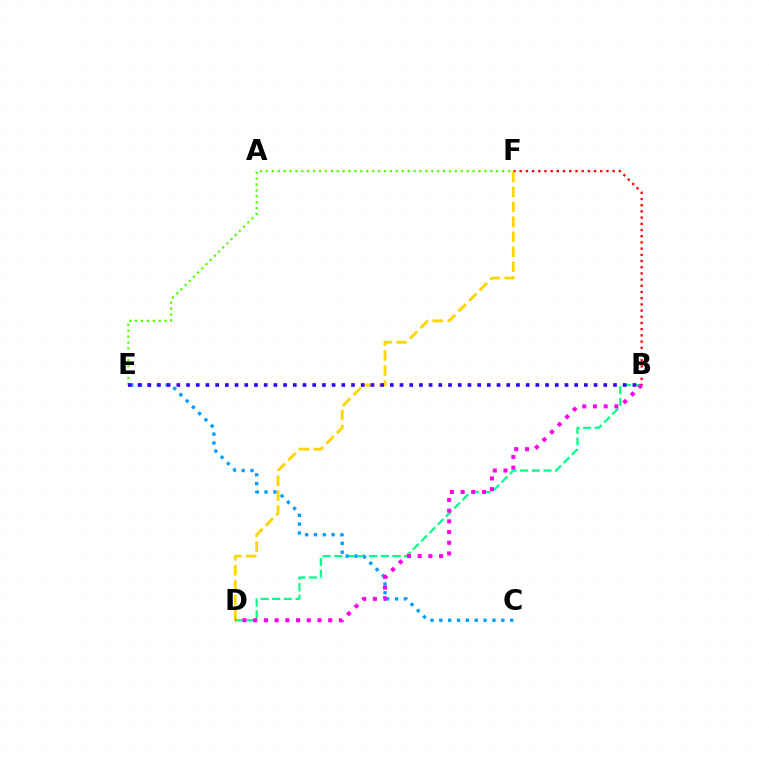{('B', 'D'): [{'color': '#00ff86', 'line_style': 'dashed', 'thickness': 1.58}, {'color': '#ff00ed', 'line_style': 'dotted', 'thickness': 2.91}], ('B', 'F'): [{'color': '#ff0000', 'line_style': 'dotted', 'thickness': 1.68}], ('D', 'F'): [{'color': '#ffd500', 'line_style': 'dashed', 'thickness': 2.03}], ('E', 'F'): [{'color': '#4fff00', 'line_style': 'dotted', 'thickness': 1.6}], ('C', 'E'): [{'color': '#009eff', 'line_style': 'dotted', 'thickness': 2.41}], ('B', 'E'): [{'color': '#3700ff', 'line_style': 'dotted', 'thickness': 2.64}]}